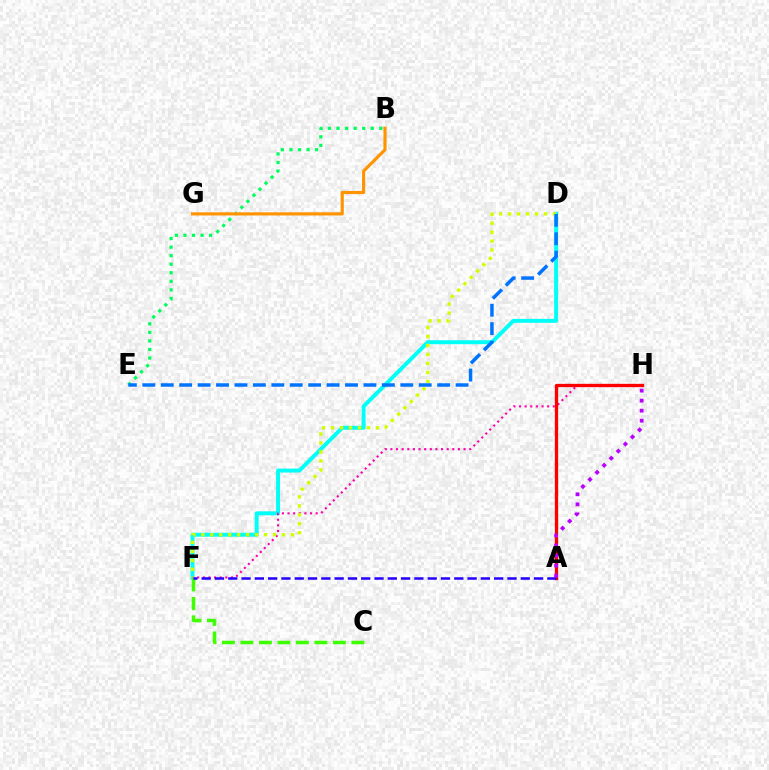{('D', 'F'): [{'color': '#00fff6', 'line_style': 'solid', 'thickness': 2.84}, {'color': '#d1ff00', 'line_style': 'dotted', 'thickness': 2.44}], ('B', 'E'): [{'color': '#00ff5c', 'line_style': 'dotted', 'thickness': 2.32}], ('F', 'H'): [{'color': '#ff00ac', 'line_style': 'dotted', 'thickness': 1.53}], ('B', 'G'): [{'color': '#ff9400', 'line_style': 'solid', 'thickness': 2.27}], ('D', 'E'): [{'color': '#0074ff', 'line_style': 'dashed', 'thickness': 2.5}], ('C', 'F'): [{'color': '#3dff00', 'line_style': 'dashed', 'thickness': 2.51}], ('A', 'H'): [{'color': '#ff0000', 'line_style': 'solid', 'thickness': 2.37}, {'color': '#b900ff', 'line_style': 'dotted', 'thickness': 2.72}], ('A', 'F'): [{'color': '#2500ff', 'line_style': 'dashed', 'thickness': 1.81}]}